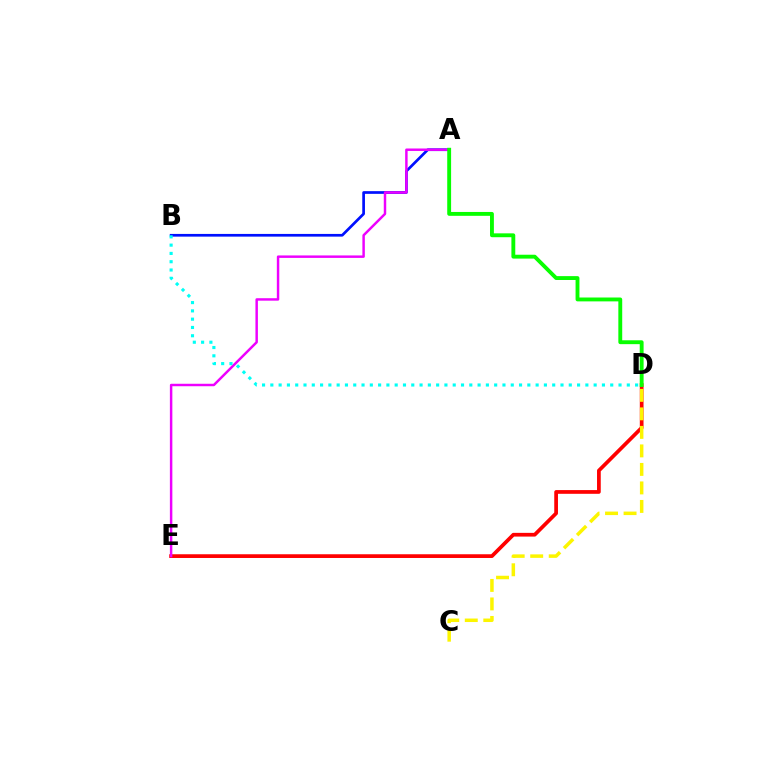{('D', 'E'): [{'color': '#ff0000', 'line_style': 'solid', 'thickness': 2.68}], ('A', 'B'): [{'color': '#0010ff', 'line_style': 'solid', 'thickness': 1.94}], ('C', 'D'): [{'color': '#fcf500', 'line_style': 'dashed', 'thickness': 2.52}], ('A', 'E'): [{'color': '#ee00ff', 'line_style': 'solid', 'thickness': 1.77}], ('B', 'D'): [{'color': '#00fff6', 'line_style': 'dotted', 'thickness': 2.25}], ('A', 'D'): [{'color': '#08ff00', 'line_style': 'solid', 'thickness': 2.79}]}